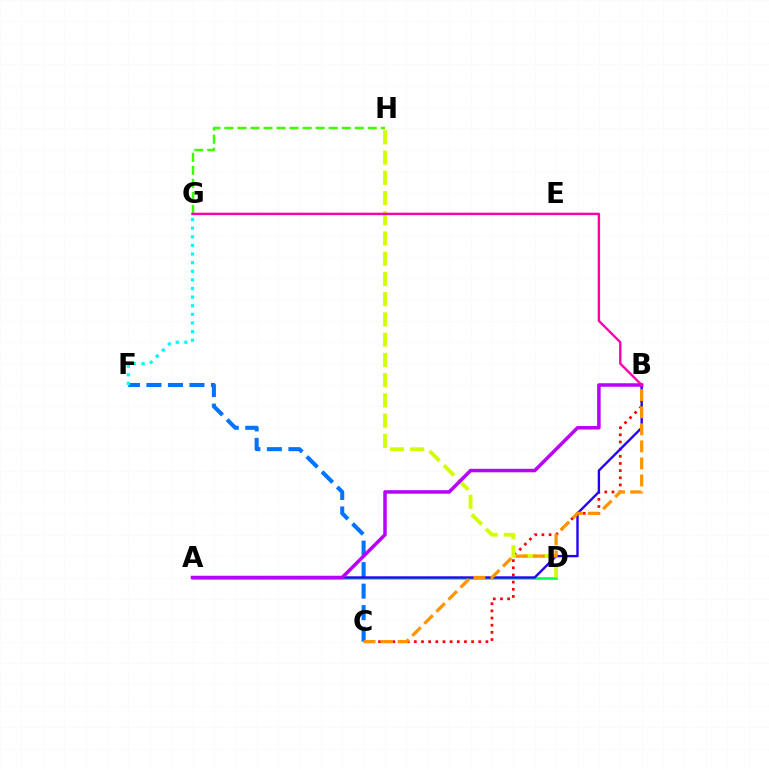{('A', 'D'): [{'color': '#00ff5c', 'line_style': 'solid', 'thickness': 1.9}], ('B', 'C'): [{'color': '#ff0000', 'line_style': 'dotted', 'thickness': 1.95}, {'color': '#ff9400', 'line_style': 'dashed', 'thickness': 2.32}], ('C', 'F'): [{'color': '#0074ff', 'line_style': 'dashed', 'thickness': 2.92}], ('D', 'H'): [{'color': '#d1ff00', 'line_style': 'dashed', 'thickness': 2.75}], ('G', 'H'): [{'color': '#3dff00', 'line_style': 'dashed', 'thickness': 1.77}], ('A', 'B'): [{'color': '#2500ff', 'line_style': 'solid', 'thickness': 1.7}, {'color': '#b900ff', 'line_style': 'solid', 'thickness': 2.52}], ('F', 'G'): [{'color': '#00fff6', 'line_style': 'dotted', 'thickness': 2.34}], ('B', 'G'): [{'color': '#ff00ac', 'line_style': 'solid', 'thickness': 1.72}]}